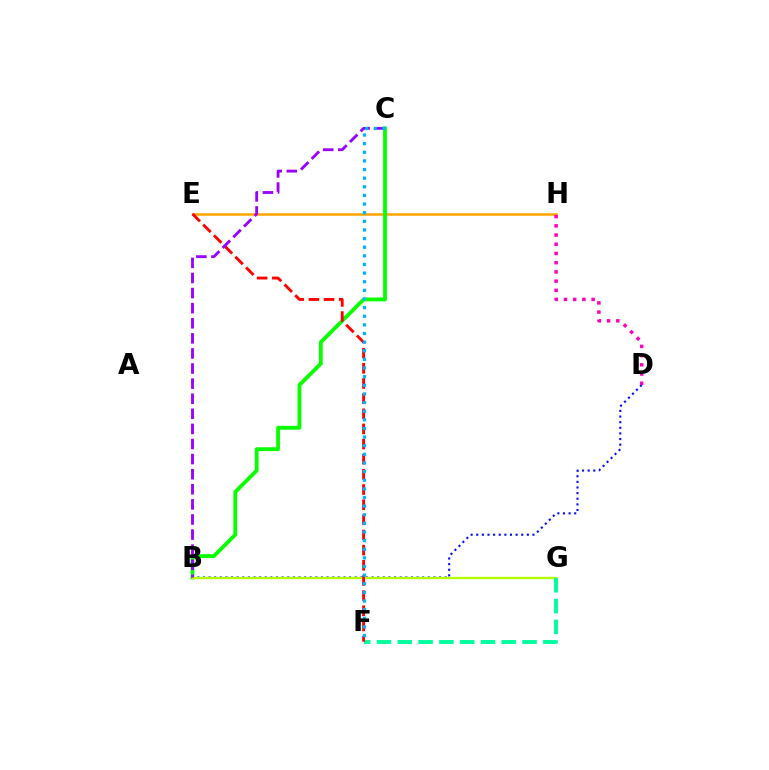{('B', 'D'): [{'color': '#0010ff', 'line_style': 'dotted', 'thickness': 1.53}], ('E', 'H'): [{'color': '#ffa500', 'line_style': 'solid', 'thickness': 1.82}], ('B', 'C'): [{'color': '#08ff00', 'line_style': 'solid', 'thickness': 2.75}, {'color': '#9b00ff', 'line_style': 'dashed', 'thickness': 2.05}], ('B', 'G'): [{'color': '#b3ff00', 'line_style': 'solid', 'thickness': 1.67}], ('F', 'G'): [{'color': '#00ff9d', 'line_style': 'dashed', 'thickness': 2.82}], ('E', 'F'): [{'color': '#ff0000', 'line_style': 'dashed', 'thickness': 2.06}], ('C', 'F'): [{'color': '#00b5ff', 'line_style': 'dotted', 'thickness': 2.34}], ('D', 'H'): [{'color': '#ff00bd', 'line_style': 'dotted', 'thickness': 2.5}]}